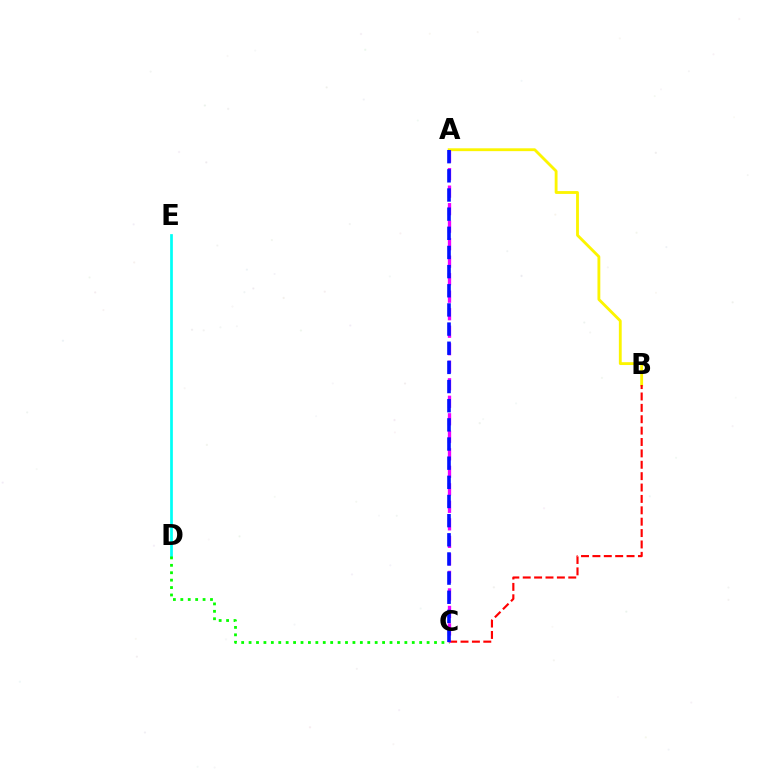{('D', 'E'): [{'color': '#00fff6', 'line_style': 'solid', 'thickness': 1.96}], ('A', 'B'): [{'color': '#fcf500', 'line_style': 'solid', 'thickness': 2.04}], ('B', 'C'): [{'color': '#ff0000', 'line_style': 'dashed', 'thickness': 1.55}], ('C', 'D'): [{'color': '#08ff00', 'line_style': 'dotted', 'thickness': 2.02}], ('A', 'C'): [{'color': '#ee00ff', 'line_style': 'dashed', 'thickness': 2.38}, {'color': '#0010ff', 'line_style': 'dashed', 'thickness': 2.6}]}